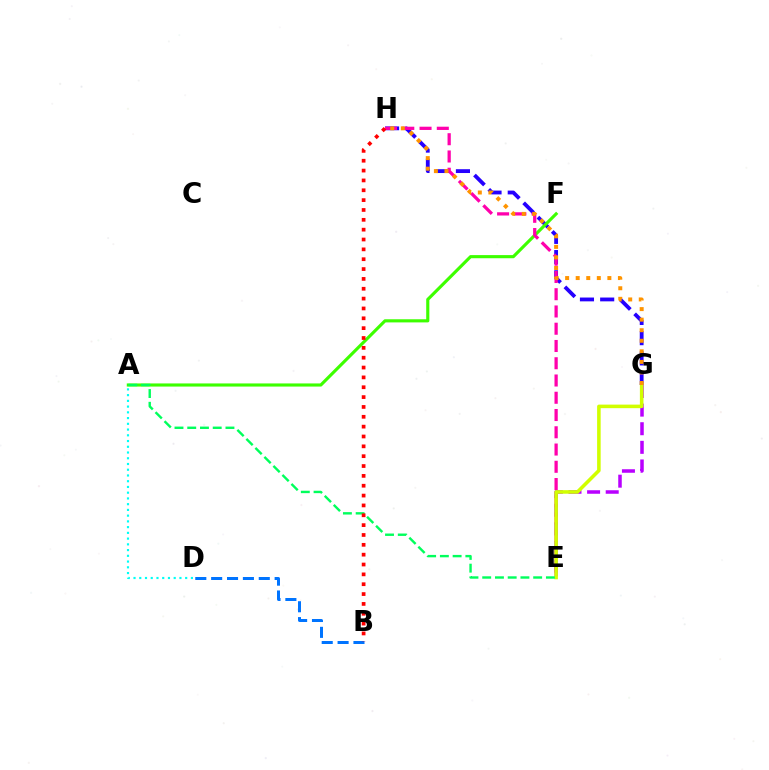{('G', 'H'): [{'color': '#2500ff', 'line_style': 'dashed', 'thickness': 2.75}, {'color': '#ff9400', 'line_style': 'dotted', 'thickness': 2.87}], ('A', 'F'): [{'color': '#3dff00', 'line_style': 'solid', 'thickness': 2.26}], ('E', 'G'): [{'color': '#b900ff', 'line_style': 'dashed', 'thickness': 2.53}, {'color': '#d1ff00', 'line_style': 'solid', 'thickness': 2.57}], ('E', 'H'): [{'color': '#ff00ac', 'line_style': 'dashed', 'thickness': 2.34}], ('A', 'E'): [{'color': '#00ff5c', 'line_style': 'dashed', 'thickness': 1.73}], ('A', 'D'): [{'color': '#00fff6', 'line_style': 'dotted', 'thickness': 1.56}], ('B', 'D'): [{'color': '#0074ff', 'line_style': 'dashed', 'thickness': 2.16}], ('B', 'H'): [{'color': '#ff0000', 'line_style': 'dotted', 'thickness': 2.68}]}